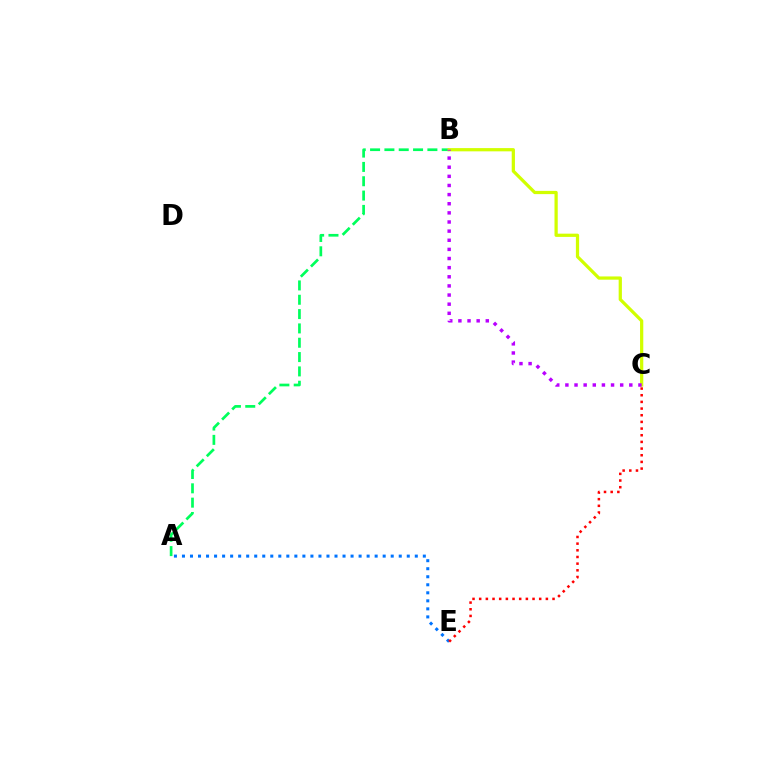{('A', 'B'): [{'color': '#00ff5c', 'line_style': 'dashed', 'thickness': 1.95}], ('A', 'E'): [{'color': '#0074ff', 'line_style': 'dotted', 'thickness': 2.18}], ('B', 'C'): [{'color': '#d1ff00', 'line_style': 'solid', 'thickness': 2.33}, {'color': '#b900ff', 'line_style': 'dotted', 'thickness': 2.48}], ('C', 'E'): [{'color': '#ff0000', 'line_style': 'dotted', 'thickness': 1.81}]}